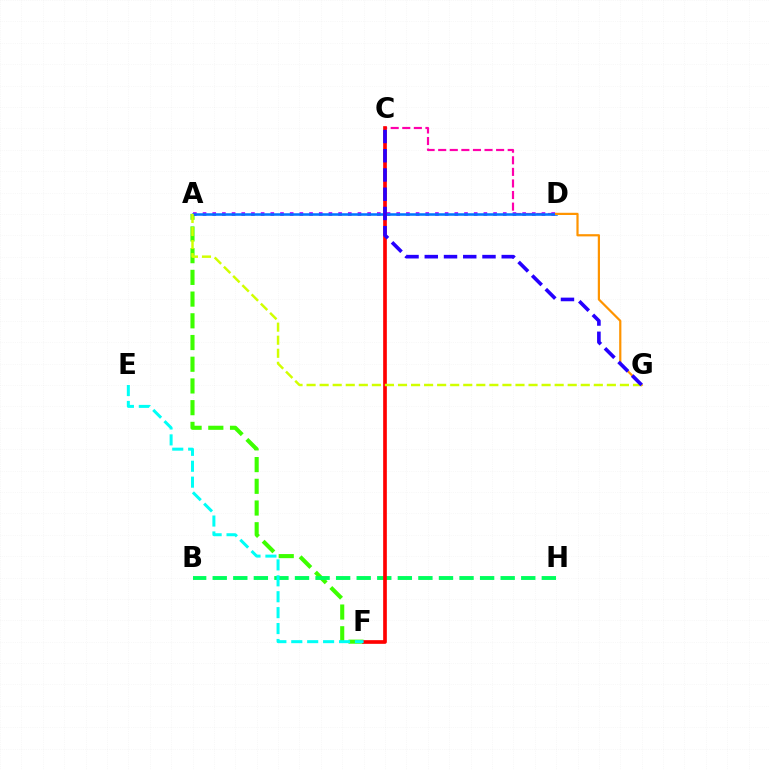{('A', 'F'): [{'color': '#3dff00', 'line_style': 'dashed', 'thickness': 2.95}], ('C', 'D'): [{'color': '#ff00ac', 'line_style': 'dashed', 'thickness': 1.57}], ('B', 'H'): [{'color': '#00ff5c', 'line_style': 'dashed', 'thickness': 2.79}], ('A', 'D'): [{'color': '#b900ff', 'line_style': 'dotted', 'thickness': 2.63}, {'color': '#0074ff', 'line_style': 'solid', 'thickness': 1.83}], ('D', 'G'): [{'color': '#ff9400', 'line_style': 'solid', 'thickness': 1.59}], ('C', 'F'): [{'color': '#ff0000', 'line_style': 'solid', 'thickness': 2.64}], ('A', 'G'): [{'color': '#d1ff00', 'line_style': 'dashed', 'thickness': 1.77}], ('E', 'F'): [{'color': '#00fff6', 'line_style': 'dashed', 'thickness': 2.16}], ('C', 'G'): [{'color': '#2500ff', 'line_style': 'dashed', 'thickness': 2.61}]}